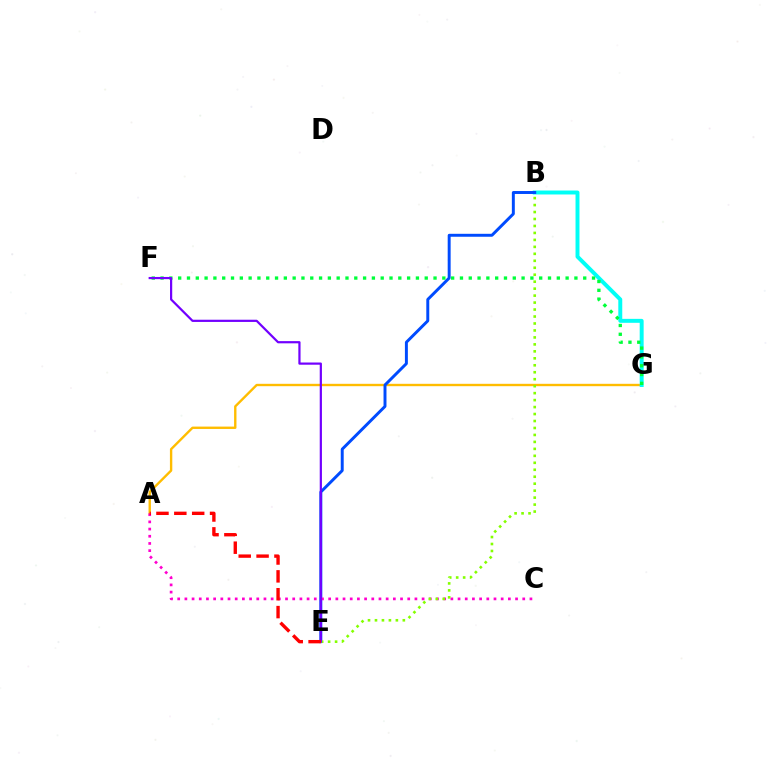{('A', 'G'): [{'color': '#ffbd00', 'line_style': 'solid', 'thickness': 1.71}], ('B', 'G'): [{'color': '#00fff6', 'line_style': 'solid', 'thickness': 2.84}], ('F', 'G'): [{'color': '#00ff39', 'line_style': 'dotted', 'thickness': 2.39}], ('B', 'E'): [{'color': '#004bff', 'line_style': 'solid', 'thickness': 2.12}, {'color': '#84ff00', 'line_style': 'dotted', 'thickness': 1.89}], ('A', 'C'): [{'color': '#ff00cf', 'line_style': 'dotted', 'thickness': 1.95}], ('E', 'F'): [{'color': '#7200ff', 'line_style': 'solid', 'thickness': 1.59}], ('A', 'E'): [{'color': '#ff0000', 'line_style': 'dashed', 'thickness': 2.43}]}